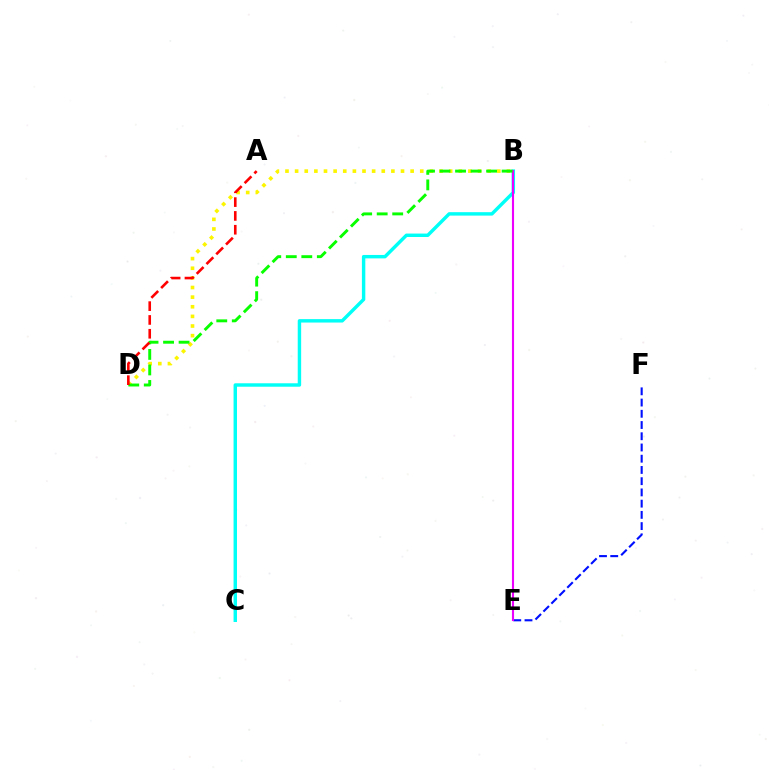{('B', 'C'): [{'color': '#00fff6', 'line_style': 'solid', 'thickness': 2.47}], ('E', 'F'): [{'color': '#0010ff', 'line_style': 'dashed', 'thickness': 1.53}], ('B', 'E'): [{'color': '#ee00ff', 'line_style': 'solid', 'thickness': 1.52}], ('B', 'D'): [{'color': '#fcf500', 'line_style': 'dotted', 'thickness': 2.62}, {'color': '#08ff00', 'line_style': 'dashed', 'thickness': 2.11}], ('A', 'D'): [{'color': '#ff0000', 'line_style': 'dashed', 'thickness': 1.88}]}